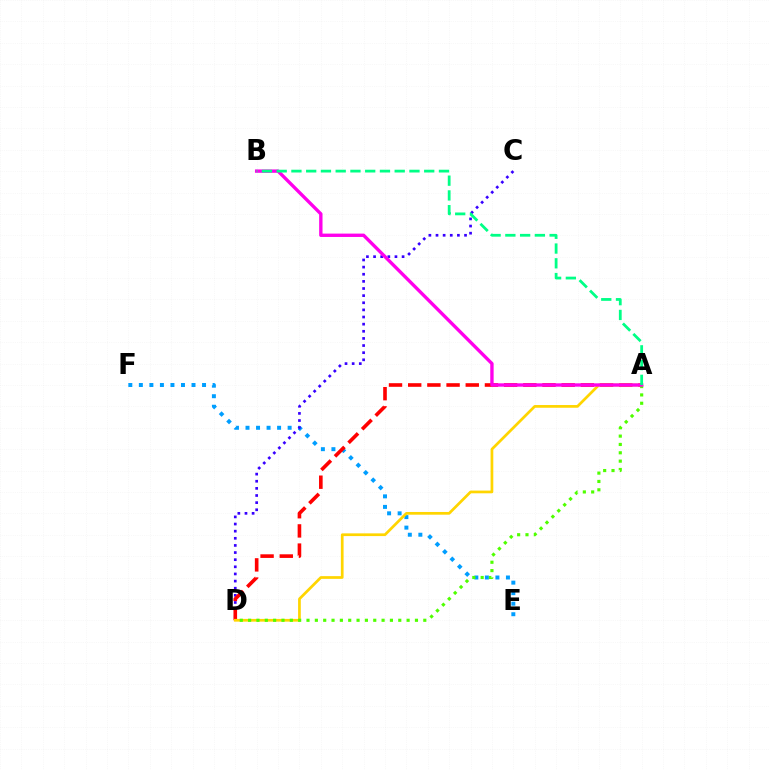{('E', 'F'): [{'color': '#009eff', 'line_style': 'dotted', 'thickness': 2.86}], ('C', 'D'): [{'color': '#3700ff', 'line_style': 'dotted', 'thickness': 1.94}], ('A', 'D'): [{'color': '#ff0000', 'line_style': 'dashed', 'thickness': 2.61}, {'color': '#ffd500', 'line_style': 'solid', 'thickness': 1.96}, {'color': '#4fff00', 'line_style': 'dotted', 'thickness': 2.27}], ('A', 'B'): [{'color': '#ff00ed', 'line_style': 'solid', 'thickness': 2.42}, {'color': '#00ff86', 'line_style': 'dashed', 'thickness': 2.0}]}